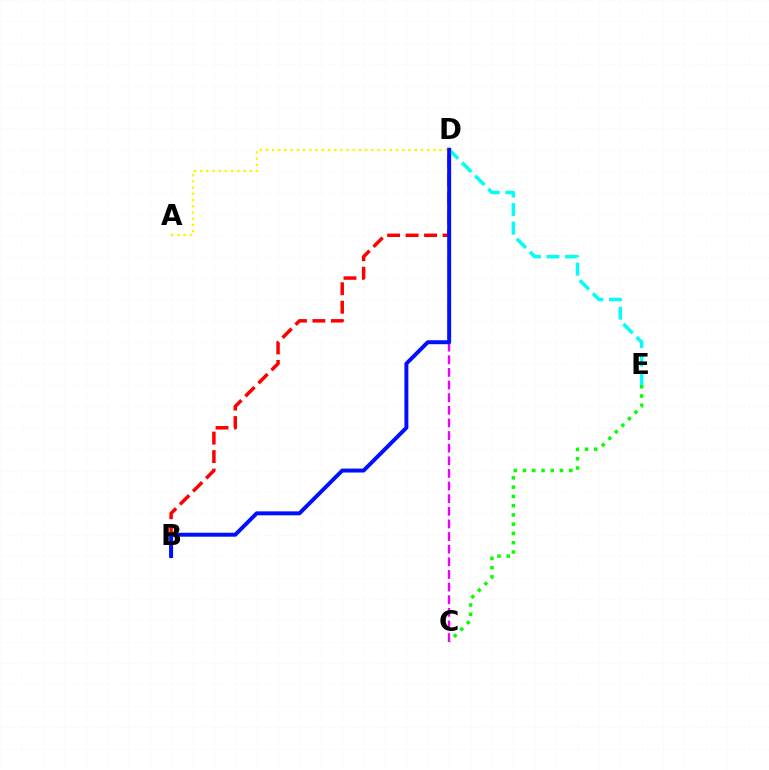{('D', 'E'): [{'color': '#00fff6', 'line_style': 'dashed', 'thickness': 2.52}], ('A', 'D'): [{'color': '#fcf500', 'line_style': 'dotted', 'thickness': 1.68}], ('C', 'E'): [{'color': '#08ff00', 'line_style': 'dotted', 'thickness': 2.52}], ('C', 'D'): [{'color': '#ee00ff', 'line_style': 'dashed', 'thickness': 1.72}], ('B', 'D'): [{'color': '#ff0000', 'line_style': 'dashed', 'thickness': 2.51}, {'color': '#0010ff', 'line_style': 'solid', 'thickness': 2.84}]}